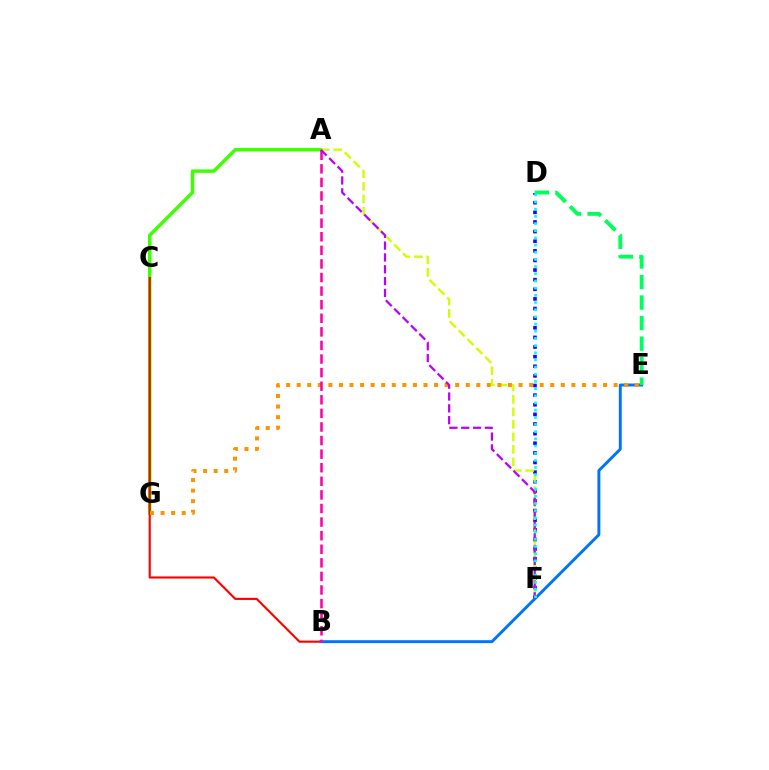{('A', 'G'): [{'color': '#3dff00', 'line_style': 'solid', 'thickness': 2.46}], ('D', 'F'): [{'color': '#2500ff', 'line_style': 'dotted', 'thickness': 2.61}, {'color': '#00fff6', 'line_style': 'dotted', 'thickness': 1.95}], ('B', 'C'): [{'color': '#ff0000', 'line_style': 'solid', 'thickness': 1.54}], ('B', 'E'): [{'color': '#0074ff', 'line_style': 'solid', 'thickness': 2.12}], ('A', 'F'): [{'color': '#d1ff00', 'line_style': 'dashed', 'thickness': 1.7}, {'color': '#b900ff', 'line_style': 'dashed', 'thickness': 1.61}], ('E', 'G'): [{'color': '#ff9400', 'line_style': 'dotted', 'thickness': 2.87}], ('A', 'B'): [{'color': '#ff00ac', 'line_style': 'dashed', 'thickness': 1.85}], ('D', 'E'): [{'color': '#00ff5c', 'line_style': 'dashed', 'thickness': 2.79}]}